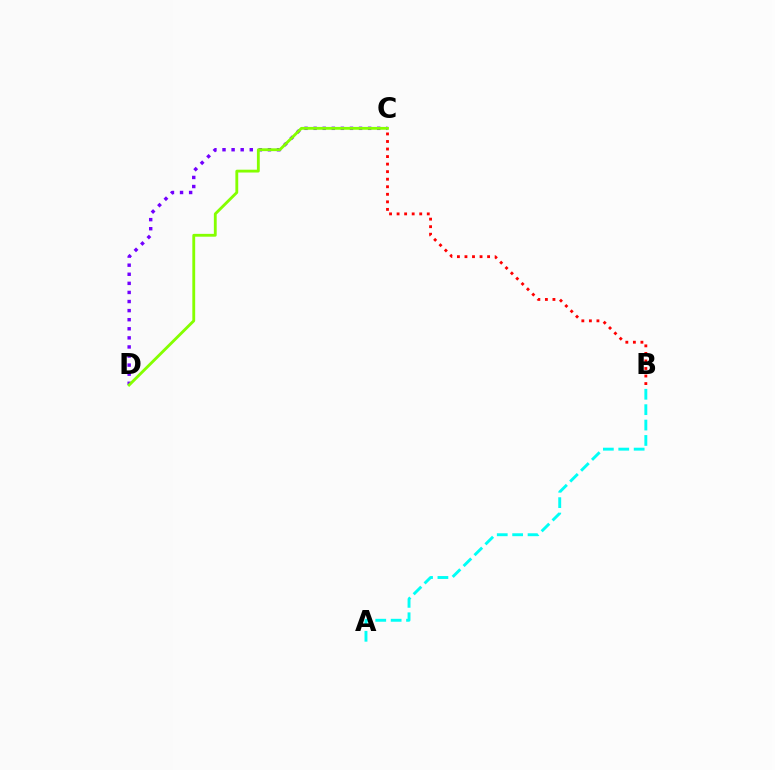{('A', 'B'): [{'color': '#00fff6', 'line_style': 'dashed', 'thickness': 2.09}], ('C', 'D'): [{'color': '#7200ff', 'line_style': 'dotted', 'thickness': 2.47}, {'color': '#84ff00', 'line_style': 'solid', 'thickness': 2.04}], ('B', 'C'): [{'color': '#ff0000', 'line_style': 'dotted', 'thickness': 2.05}]}